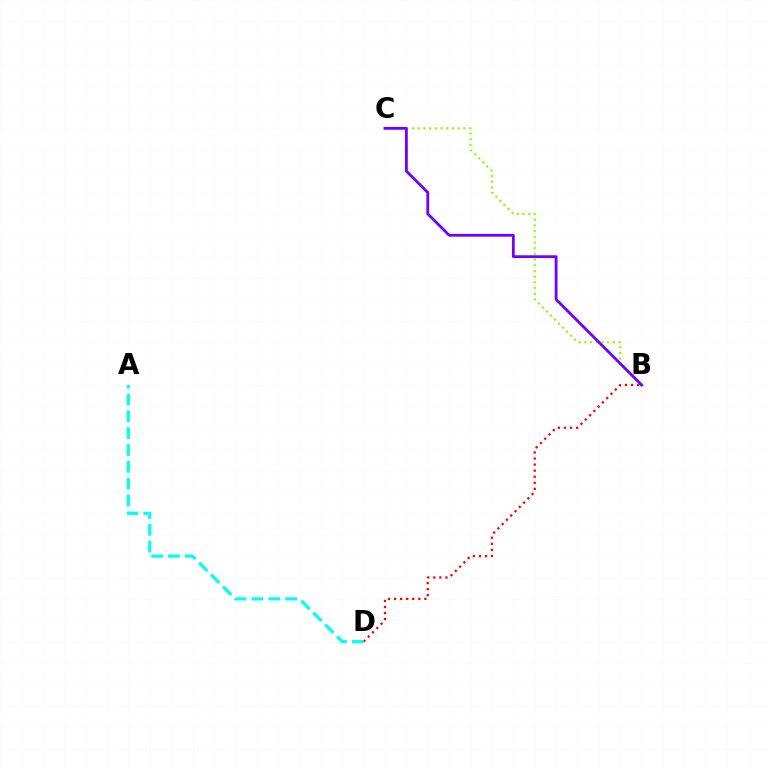{('B', 'C'): [{'color': '#84ff00', 'line_style': 'dotted', 'thickness': 1.55}, {'color': '#7200ff', 'line_style': 'solid', 'thickness': 2.02}], ('B', 'D'): [{'color': '#ff0000', 'line_style': 'dotted', 'thickness': 1.65}], ('A', 'D'): [{'color': '#00fff6', 'line_style': 'dashed', 'thickness': 2.29}]}